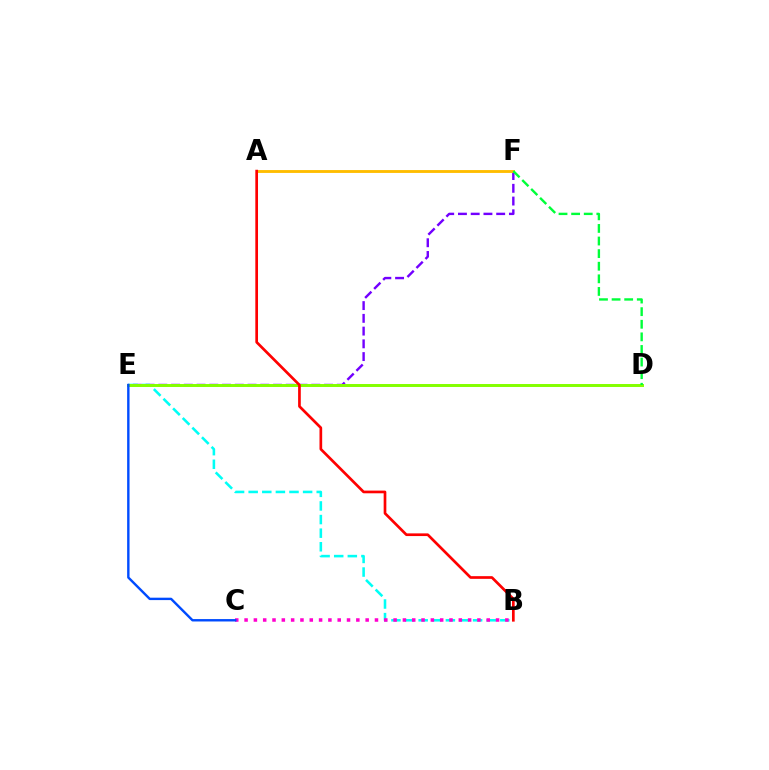{('E', 'F'): [{'color': '#7200ff', 'line_style': 'dashed', 'thickness': 1.73}], ('B', 'E'): [{'color': '#00fff6', 'line_style': 'dashed', 'thickness': 1.85}], ('B', 'C'): [{'color': '#ff00cf', 'line_style': 'dotted', 'thickness': 2.53}], ('D', 'E'): [{'color': '#84ff00', 'line_style': 'solid', 'thickness': 2.13}], ('A', 'F'): [{'color': '#ffbd00', 'line_style': 'solid', 'thickness': 2.06}], ('D', 'F'): [{'color': '#00ff39', 'line_style': 'dashed', 'thickness': 1.71}], ('C', 'E'): [{'color': '#004bff', 'line_style': 'solid', 'thickness': 1.73}], ('A', 'B'): [{'color': '#ff0000', 'line_style': 'solid', 'thickness': 1.94}]}